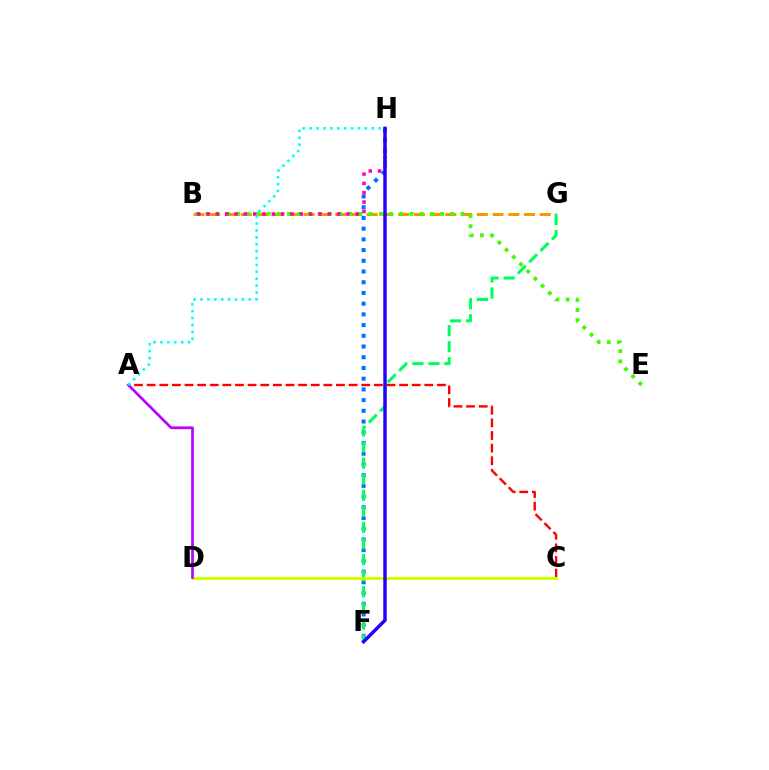{('A', 'C'): [{'color': '#ff0000', 'line_style': 'dashed', 'thickness': 1.71}], ('B', 'G'): [{'color': '#ff9400', 'line_style': 'dashed', 'thickness': 2.14}], ('F', 'H'): [{'color': '#0074ff', 'line_style': 'dotted', 'thickness': 2.91}, {'color': '#2500ff', 'line_style': 'solid', 'thickness': 2.48}], ('F', 'G'): [{'color': '#00ff5c', 'line_style': 'dashed', 'thickness': 2.18}], ('C', 'D'): [{'color': '#d1ff00', 'line_style': 'solid', 'thickness': 2.24}], ('B', 'E'): [{'color': '#3dff00', 'line_style': 'dotted', 'thickness': 2.77}], ('A', 'D'): [{'color': '#b900ff', 'line_style': 'solid', 'thickness': 1.94}], ('B', 'H'): [{'color': '#ff00ac', 'line_style': 'dotted', 'thickness': 2.53}], ('A', 'H'): [{'color': '#00fff6', 'line_style': 'dotted', 'thickness': 1.87}]}